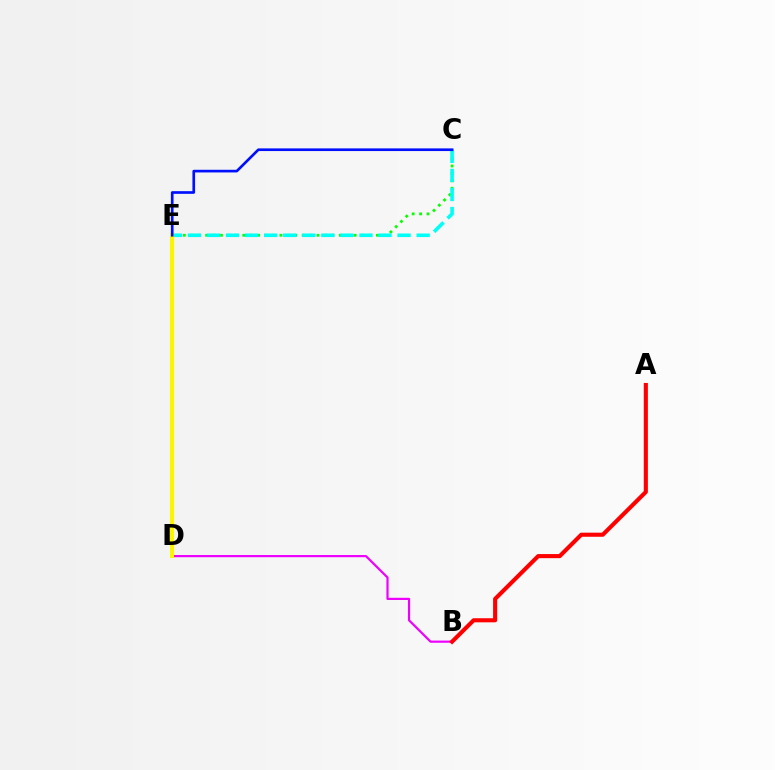{('C', 'E'): [{'color': '#08ff00', 'line_style': 'dotted', 'thickness': 2.02}, {'color': '#00fff6', 'line_style': 'dashed', 'thickness': 2.59}, {'color': '#0010ff', 'line_style': 'solid', 'thickness': 1.92}], ('B', 'D'): [{'color': '#ee00ff', 'line_style': 'solid', 'thickness': 1.58}], ('A', 'B'): [{'color': '#ff0000', 'line_style': 'solid', 'thickness': 2.95}], ('D', 'E'): [{'color': '#fcf500', 'line_style': 'solid', 'thickness': 2.95}]}